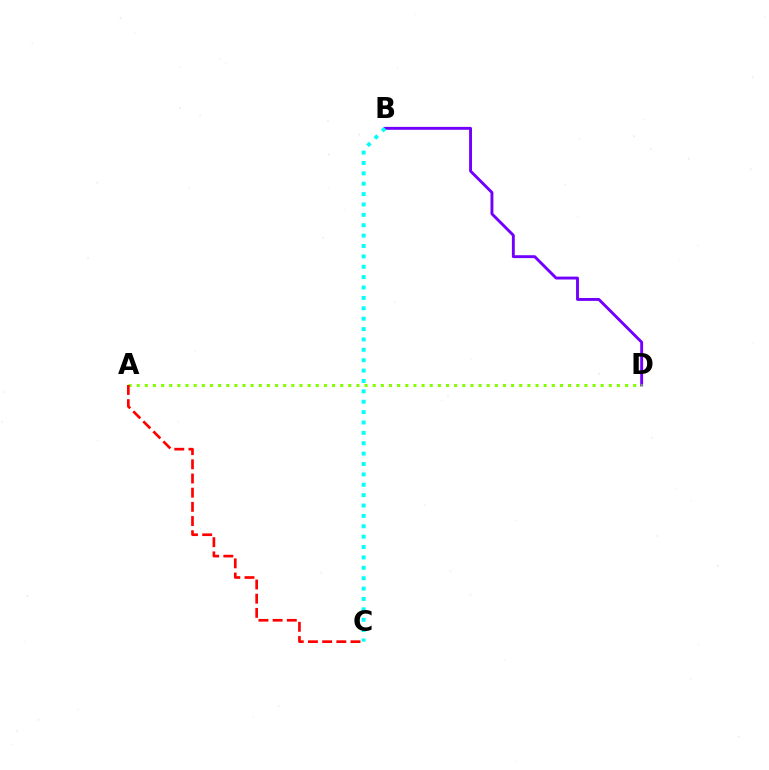{('B', 'D'): [{'color': '#7200ff', 'line_style': 'solid', 'thickness': 2.08}], ('A', 'D'): [{'color': '#84ff00', 'line_style': 'dotted', 'thickness': 2.21}], ('A', 'C'): [{'color': '#ff0000', 'line_style': 'dashed', 'thickness': 1.93}], ('B', 'C'): [{'color': '#00fff6', 'line_style': 'dotted', 'thickness': 2.82}]}